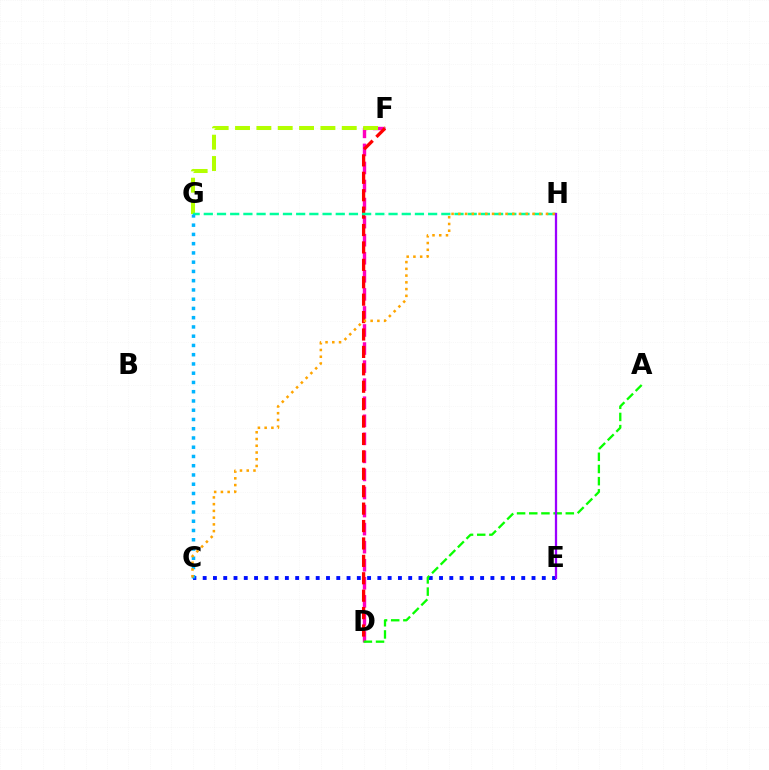{('C', 'E'): [{'color': '#0010ff', 'line_style': 'dotted', 'thickness': 2.79}], ('D', 'F'): [{'color': '#ff00bd', 'line_style': 'dashed', 'thickness': 2.45}, {'color': '#ff0000', 'line_style': 'dashed', 'thickness': 2.37}], ('A', 'D'): [{'color': '#08ff00', 'line_style': 'dashed', 'thickness': 1.65}], ('F', 'G'): [{'color': '#b3ff00', 'line_style': 'dashed', 'thickness': 2.9}], ('G', 'H'): [{'color': '#00ff9d', 'line_style': 'dashed', 'thickness': 1.79}], ('C', 'G'): [{'color': '#00b5ff', 'line_style': 'dotted', 'thickness': 2.51}], ('C', 'H'): [{'color': '#ffa500', 'line_style': 'dotted', 'thickness': 1.83}], ('E', 'H'): [{'color': '#9b00ff', 'line_style': 'solid', 'thickness': 1.63}]}